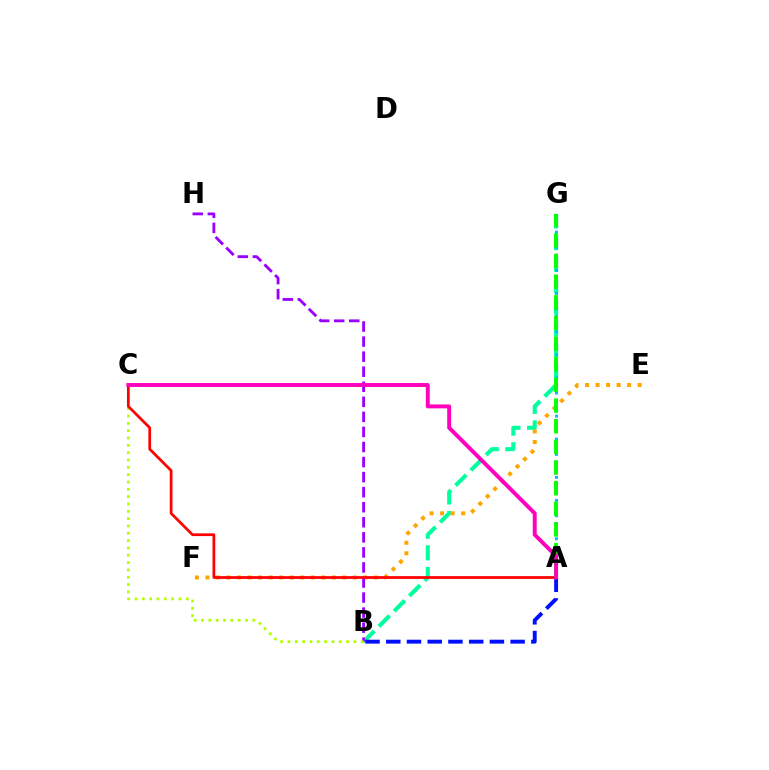{('B', 'G'): [{'color': '#00ff9d', 'line_style': 'dashed', 'thickness': 2.93}], ('E', 'F'): [{'color': '#ffa500', 'line_style': 'dotted', 'thickness': 2.86}], ('A', 'B'): [{'color': '#0010ff', 'line_style': 'dashed', 'thickness': 2.82}], ('B', 'H'): [{'color': '#9b00ff', 'line_style': 'dashed', 'thickness': 2.05}], ('B', 'C'): [{'color': '#b3ff00', 'line_style': 'dotted', 'thickness': 1.99}], ('A', 'C'): [{'color': '#ff0000', 'line_style': 'solid', 'thickness': 1.97}, {'color': '#ff00bd', 'line_style': 'solid', 'thickness': 2.83}], ('A', 'G'): [{'color': '#00b5ff', 'line_style': 'dotted', 'thickness': 2.08}, {'color': '#08ff00', 'line_style': 'dashed', 'thickness': 2.81}]}